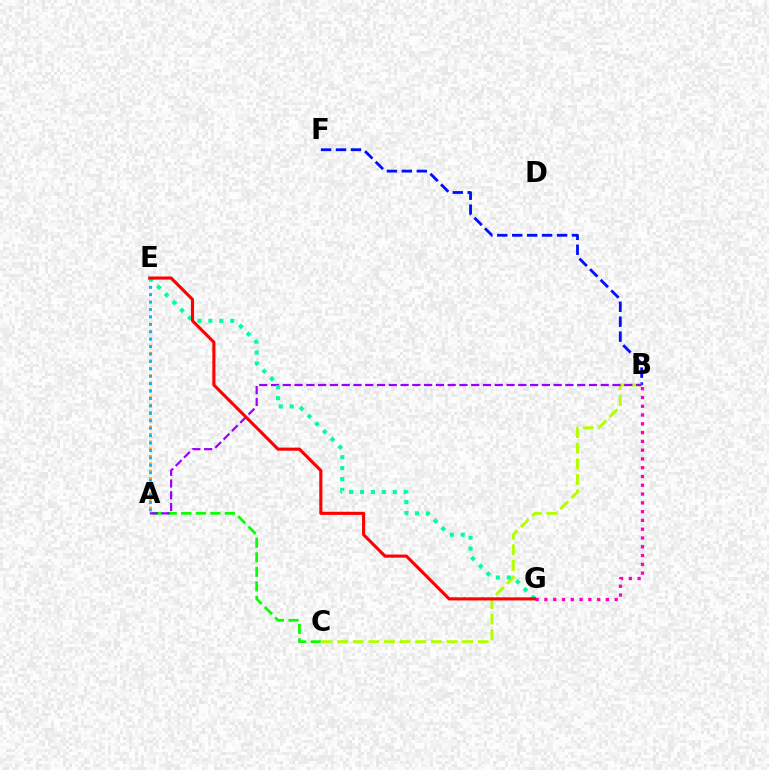{('A', 'C'): [{'color': '#08ff00', 'line_style': 'dashed', 'thickness': 1.98}], ('A', 'E'): [{'color': '#ffa500', 'line_style': 'dotted', 'thickness': 2.0}, {'color': '#00b5ff', 'line_style': 'dotted', 'thickness': 2.02}], ('B', 'F'): [{'color': '#0010ff', 'line_style': 'dashed', 'thickness': 2.03}], ('B', 'G'): [{'color': '#ff00bd', 'line_style': 'dotted', 'thickness': 2.39}], ('B', 'C'): [{'color': '#b3ff00', 'line_style': 'dashed', 'thickness': 2.12}], ('A', 'B'): [{'color': '#9b00ff', 'line_style': 'dashed', 'thickness': 1.6}], ('E', 'G'): [{'color': '#00ff9d', 'line_style': 'dotted', 'thickness': 2.96}, {'color': '#ff0000', 'line_style': 'solid', 'thickness': 2.24}]}